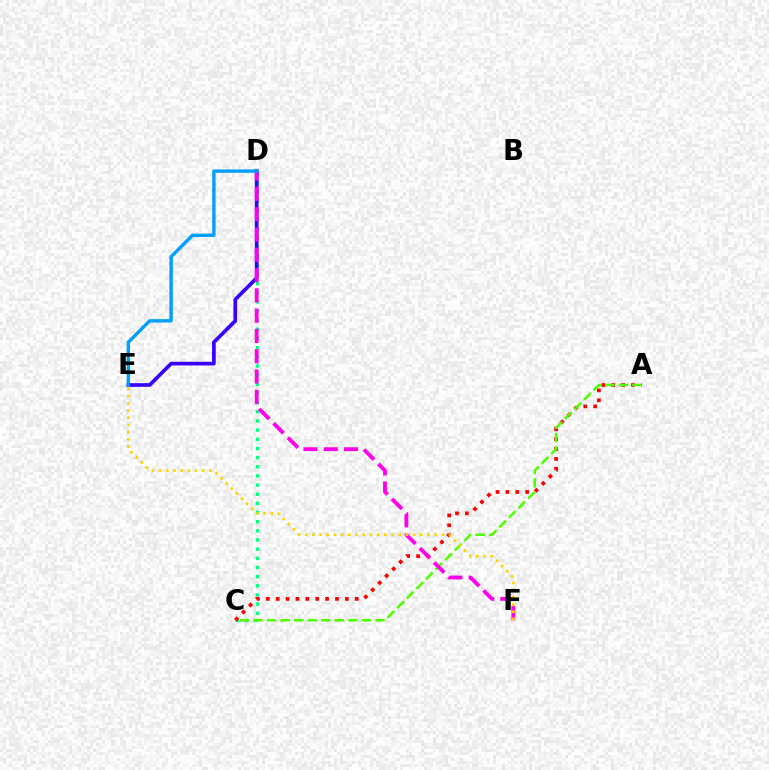{('C', 'D'): [{'color': '#00ff86', 'line_style': 'dotted', 'thickness': 2.49}], ('A', 'C'): [{'color': '#ff0000', 'line_style': 'dotted', 'thickness': 2.68}, {'color': '#4fff00', 'line_style': 'dashed', 'thickness': 1.84}], ('D', 'E'): [{'color': '#3700ff', 'line_style': 'solid', 'thickness': 2.65}, {'color': '#009eff', 'line_style': 'solid', 'thickness': 2.43}], ('D', 'F'): [{'color': '#ff00ed', 'line_style': 'dashed', 'thickness': 2.76}], ('E', 'F'): [{'color': '#ffd500', 'line_style': 'dotted', 'thickness': 1.96}]}